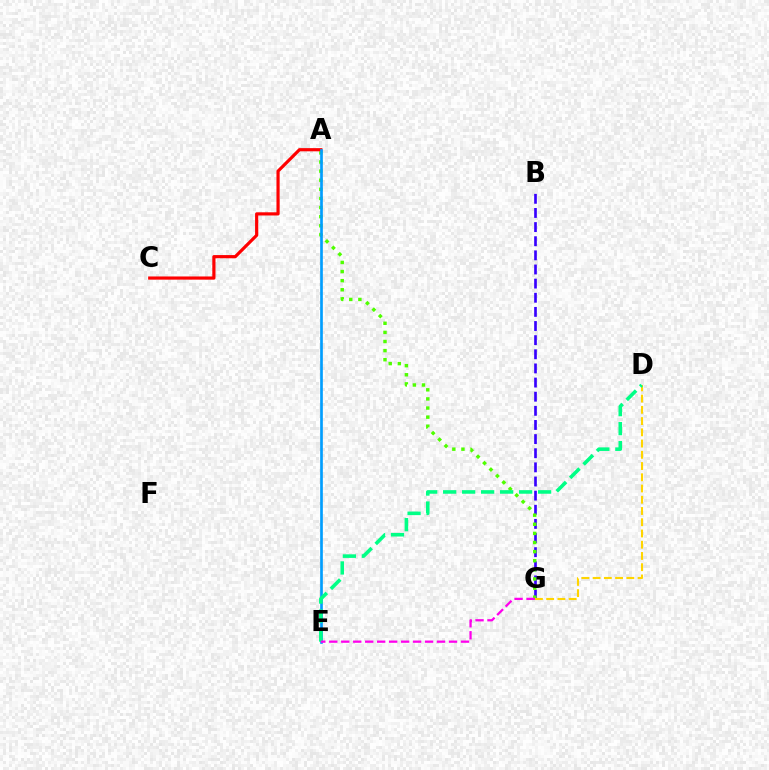{('B', 'G'): [{'color': '#3700ff', 'line_style': 'dashed', 'thickness': 1.92}], ('A', 'G'): [{'color': '#4fff00', 'line_style': 'dotted', 'thickness': 2.48}], ('A', 'C'): [{'color': '#ff0000', 'line_style': 'solid', 'thickness': 2.29}], ('A', 'E'): [{'color': '#009eff', 'line_style': 'solid', 'thickness': 1.92}], ('D', 'G'): [{'color': '#ffd500', 'line_style': 'dashed', 'thickness': 1.53}], ('D', 'E'): [{'color': '#00ff86', 'line_style': 'dashed', 'thickness': 2.58}], ('E', 'G'): [{'color': '#ff00ed', 'line_style': 'dashed', 'thickness': 1.63}]}